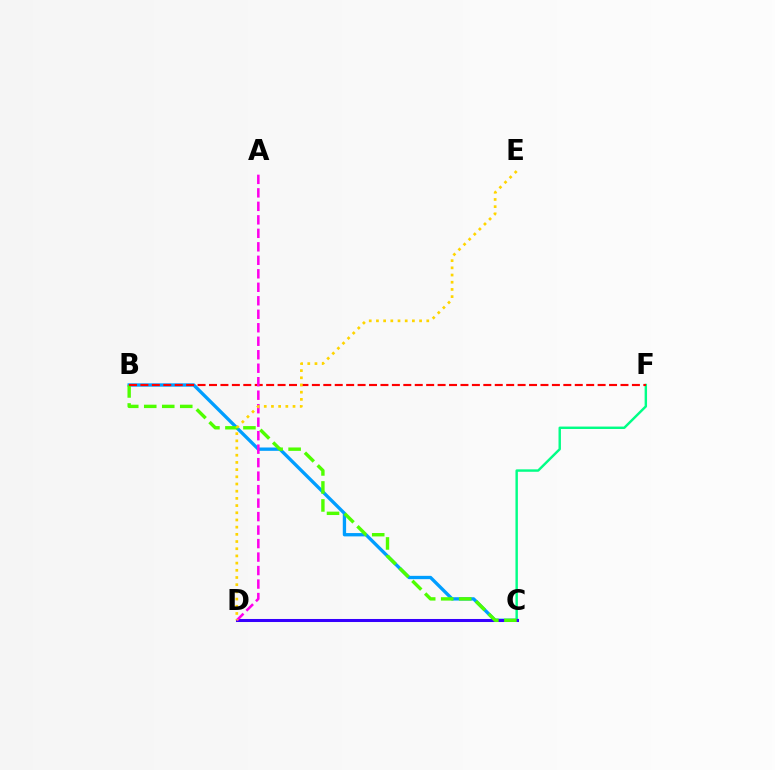{('B', 'C'): [{'color': '#009eff', 'line_style': 'solid', 'thickness': 2.4}, {'color': '#4fff00', 'line_style': 'dashed', 'thickness': 2.45}], ('C', 'F'): [{'color': '#00ff86', 'line_style': 'solid', 'thickness': 1.75}], ('C', 'D'): [{'color': '#3700ff', 'line_style': 'solid', 'thickness': 2.19}], ('B', 'F'): [{'color': '#ff0000', 'line_style': 'dashed', 'thickness': 1.55}], ('A', 'D'): [{'color': '#ff00ed', 'line_style': 'dashed', 'thickness': 1.83}], ('D', 'E'): [{'color': '#ffd500', 'line_style': 'dotted', 'thickness': 1.95}]}